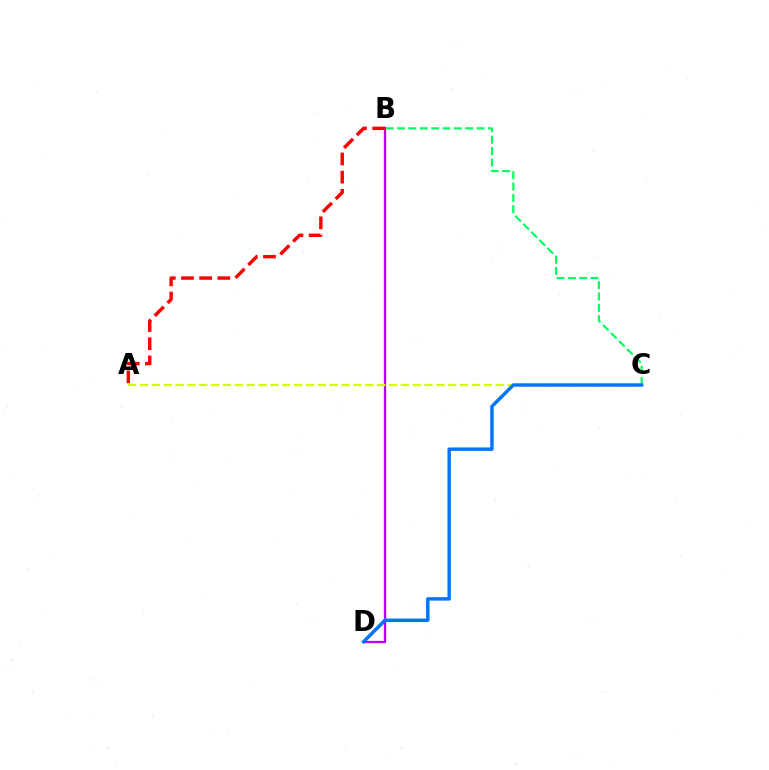{('B', 'D'): [{'color': '#b900ff', 'line_style': 'solid', 'thickness': 1.66}], ('A', 'B'): [{'color': '#ff0000', 'line_style': 'dashed', 'thickness': 2.47}], ('A', 'C'): [{'color': '#d1ff00', 'line_style': 'dashed', 'thickness': 1.61}], ('B', 'C'): [{'color': '#00ff5c', 'line_style': 'dashed', 'thickness': 1.54}], ('C', 'D'): [{'color': '#0074ff', 'line_style': 'solid', 'thickness': 2.47}]}